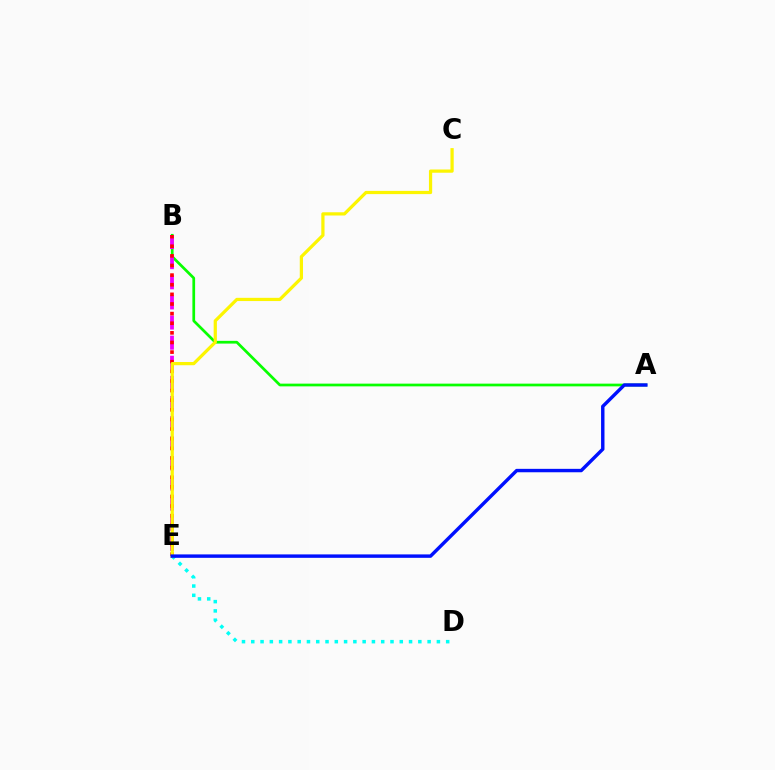{('A', 'B'): [{'color': '#08ff00', 'line_style': 'solid', 'thickness': 1.96}], ('B', 'E'): [{'color': '#ee00ff', 'line_style': 'dashed', 'thickness': 2.73}, {'color': '#ff0000', 'line_style': 'dotted', 'thickness': 2.61}], ('D', 'E'): [{'color': '#00fff6', 'line_style': 'dotted', 'thickness': 2.52}], ('C', 'E'): [{'color': '#fcf500', 'line_style': 'solid', 'thickness': 2.33}], ('A', 'E'): [{'color': '#0010ff', 'line_style': 'solid', 'thickness': 2.46}]}